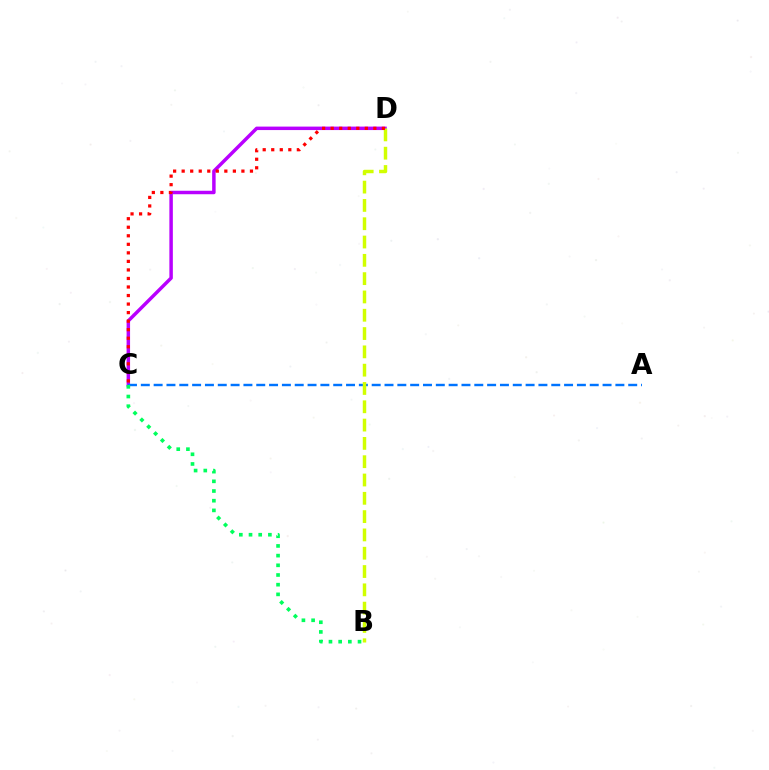{('C', 'D'): [{'color': '#b900ff', 'line_style': 'solid', 'thickness': 2.5}, {'color': '#ff0000', 'line_style': 'dotted', 'thickness': 2.32}], ('A', 'C'): [{'color': '#0074ff', 'line_style': 'dashed', 'thickness': 1.74}], ('B', 'D'): [{'color': '#d1ff00', 'line_style': 'dashed', 'thickness': 2.49}], ('B', 'C'): [{'color': '#00ff5c', 'line_style': 'dotted', 'thickness': 2.63}]}